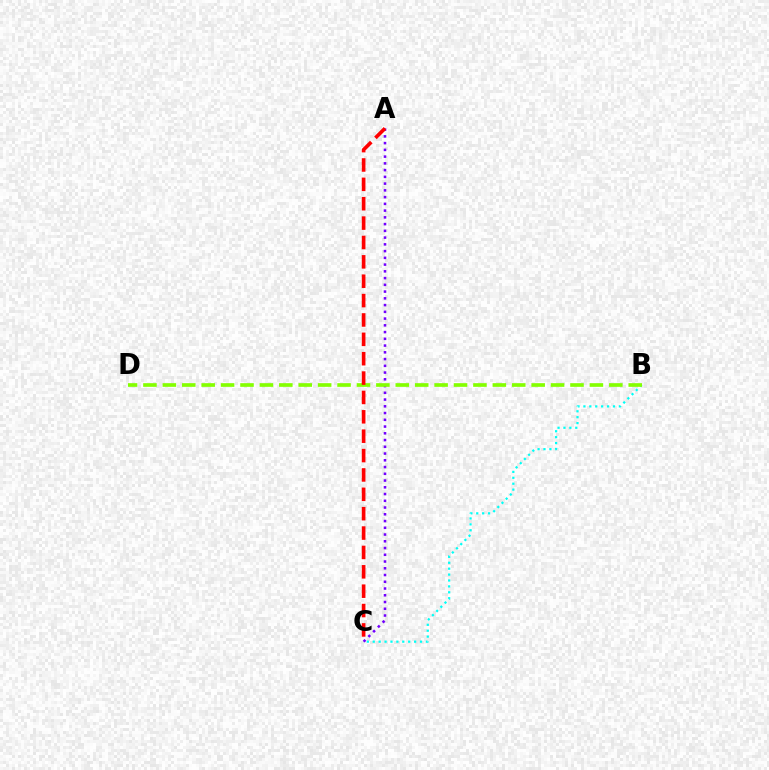{('B', 'C'): [{'color': '#00fff6', 'line_style': 'dotted', 'thickness': 1.61}], ('A', 'C'): [{'color': '#7200ff', 'line_style': 'dotted', 'thickness': 1.83}, {'color': '#ff0000', 'line_style': 'dashed', 'thickness': 2.63}], ('B', 'D'): [{'color': '#84ff00', 'line_style': 'dashed', 'thickness': 2.64}]}